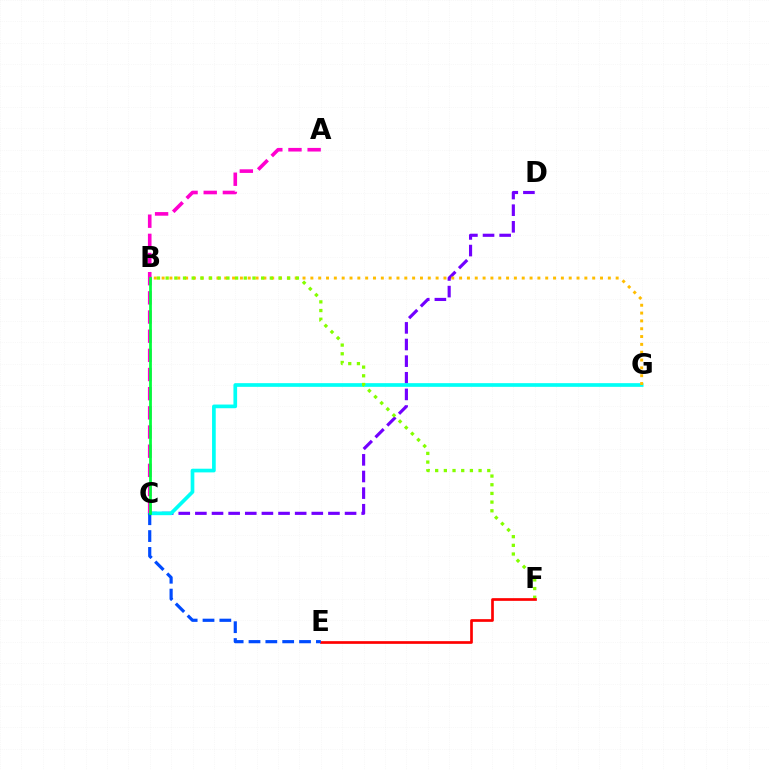{('C', 'D'): [{'color': '#7200ff', 'line_style': 'dashed', 'thickness': 2.26}], ('C', 'G'): [{'color': '#00fff6', 'line_style': 'solid', 'thickness': 2.65}], ('B', 'G'): [{'color': '#ffbd00', 'line_style': 'dotted', 'thickness': 2.13}], ('B', 'F'): [{'color': '#84ff00', 'line_style': 'dotted', 'thickness': 2.36}], ('A', 'C'): [{'color': '#ff00cf', 'line_style': 'dashed', 'thickness': 2.6}], ('E', 'F'): [{'color': '#ff0000', 'line_style': 'solid', 'thickness': 1.94}], ('C', 'E'): [{'color': '#004bff', 'line_style': 'dashed', 'thickness': 2.29}], ('B', 'C'): [{'color': '#00ff39', 'line_style': 'solid', 'thickness': 1.98}]}